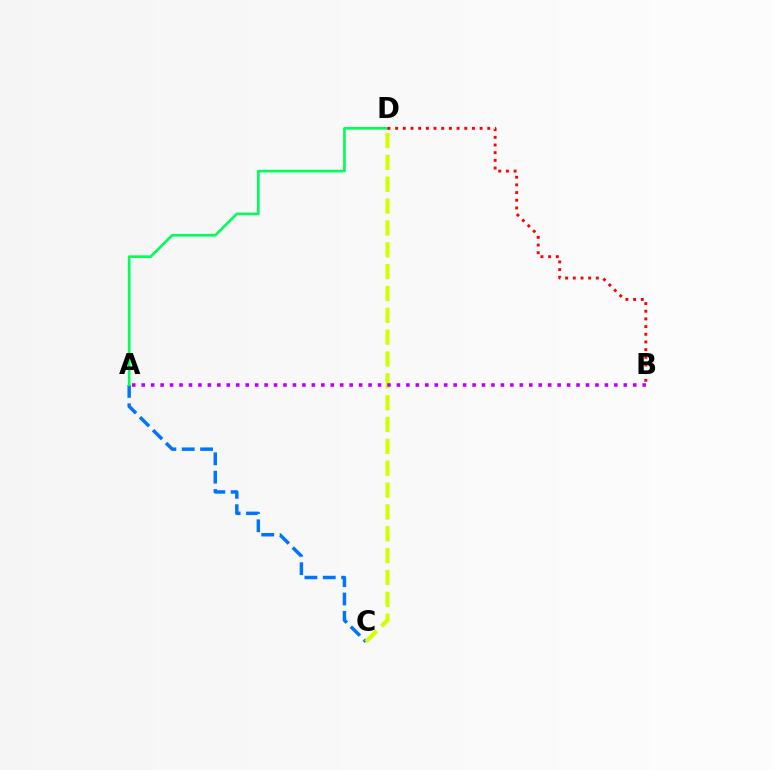{('A', 'C'): [{'color': '#0074ff', 'line_style': 'dashed', 'thickness': 2.49}], ('A', 'D'): [{'color': '#00ff5c', 'line_style': 'solid', 'thickness': 1.91}], ('C', 'D'): [{'color': '#d1ff00', 'line_style': 'dashed', 'thickness': 2.97}], ('A', 'B'): [{'color': '#b900ff', 'line_style': 'dotted', 'thickness': 2.57}], ('B', 'D'): [{'color': '#ff0000', 'line_style': 'dotted', 'thickness': 2.09}]}